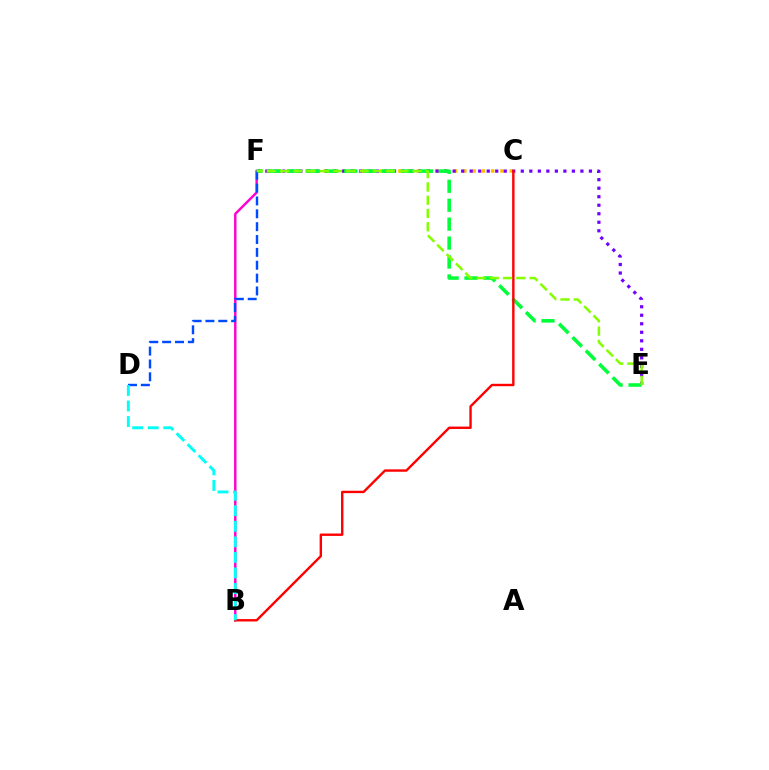{('C', 'F'): [{'color': '#ffbd00', 'line_style': 'dotted', 'thickness': 2.52}], ('B', 'F'): [{'color': '#ff00cf', 'line_style': 'solid', 'thickness': 1.77}], ('E', 'F'): [{'color': '#7200ff', 'line_style': 'dotted', 'thickness': 2.31}, {'color': '#00ff39', 'line_style': 'dashed', 'thickness': 2.57}, {'color': '#84ff00', 'line_style': 'dashed', 'thickness': 1.8}], ('D', 'F'): [{'color': '#004bff', 'line_style': 'dashed', 'thickness': 1.75}], ('B', 'C'): [{'color': '#ff0000', 'line_style': 'solid', 'thickness': 1.73}], ('B', 'D'): [{'color': '#00fff6', 'line_style': 'dashed', 'thickness': 2.11}]}